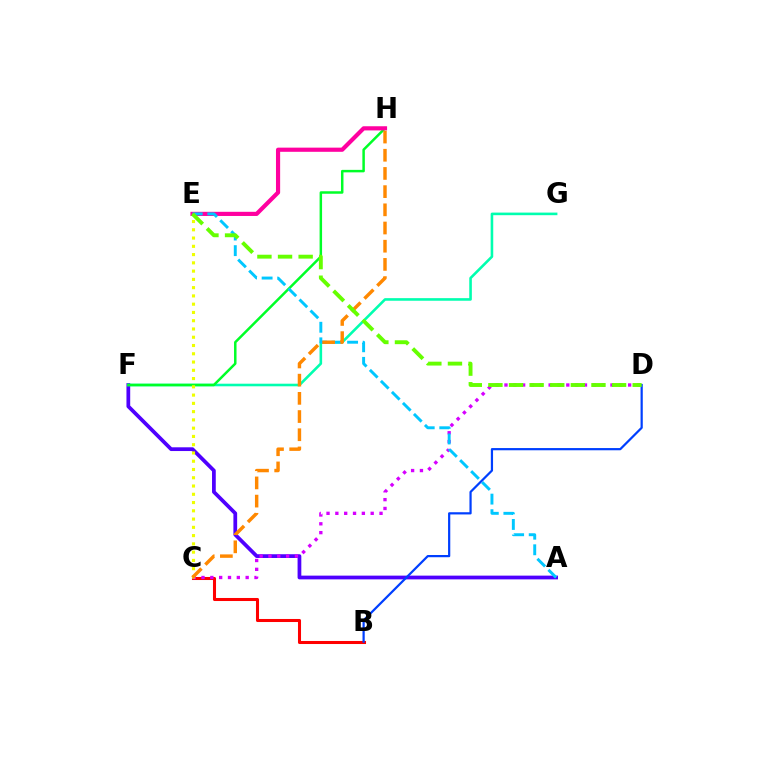{('B', 'C'): [{'color': '#ff0000', 'line_style': 'solid', 'thickness': 2.2}], ('A', 'F'): [{'color': '#4f00ff', 'line_style': 'solid', 'thickness': 2.69}], ('F', 'G'): [{'color': '#00ffaf', 'line_style': 'solid', 'thickness': 1.87}], ('F', 'H'): [{'color': '#00ff27', 'line_style': 'solid', 'thickness': 1.79}], ('E', 'H'): [{'color': '#ff00a0', 'line_style': 'solid', 'thickness': 3.0}], ('C', 'D'): [{'color': '#d600ff', 'line_style': 'dotted', 'thickness': 2.4}], ('C', 'E'): [{'color': '#eeff00', 'line_style': 'dotted', 'thickness': 2.25}], ('A', 'E'): [{'color': '#00c7ff', 'line_style': 'dashed', 'thickness': 2.12}], ('B', 'D'): [{'color': '#003fff', 'line_style': 'solid', 'thickness': 1.59}], ('C', 'H'): [{'color': '#ff8800', 'line_style': 'dashed', 'thickness': 2.47}], ('D', 'E'): [{'color': '#66ff00', 'line_style': 'dashed', 'thickness': 2.8}]}